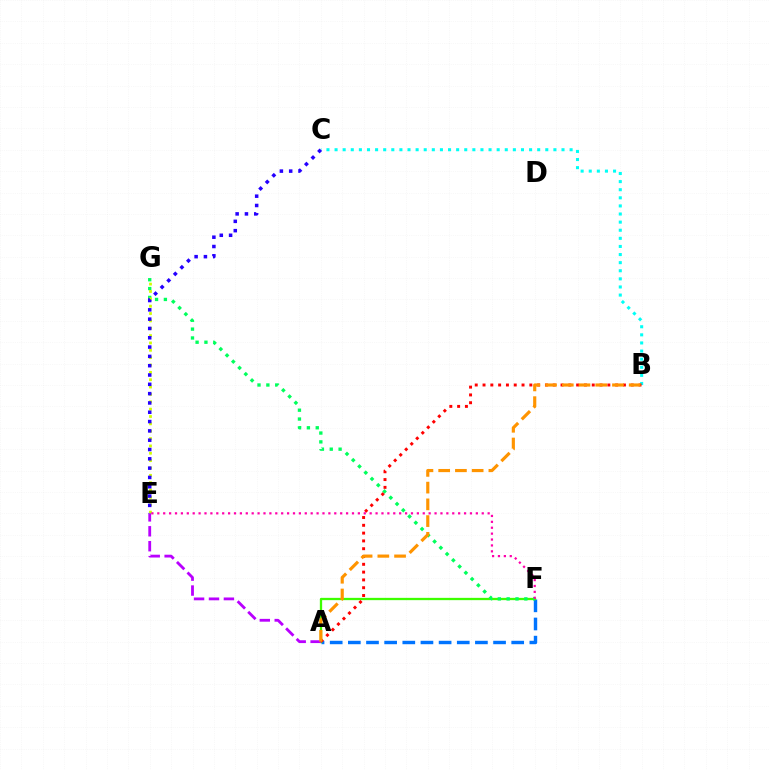{('A', 'F'): [{'color': '#0074ff', 'line_style': 'dashed', 'thickness': 2.47}, {'color': '#3dff00', 'line_style': 'solid', 'thickness': 1.66}], ('B', 'C'): [{'color': '#00fff6', 'line_style': 'dotted', 'thickness': 2.2}], ('F', 'G'): [{'color': '#00ff5c', 'line_style': 'dotted', 'thickness': 2.4}], ('A', 'E'): [{'color': '#b900ff', 'line_style': 'dashed', 'thickness': 2.03}], ('A', 'B'): [{'color': '#ff0000', 'line_style': 'dotted', 'thickness': 2.12}, {'color': '#ff9400', 'line_style': 'dashed', 'thickness': 2.27}], ('E', 'G'): [{'color': '#d1ff00', 'line_style': 'dotted', 'thickness': 2.0}], ('C', 'E'): [{'color': '#2500ff', 'line_style': 'dotted', 'thickness': 2.53}], ('E', 'F'): [{'color': '#ff00ac', 'line_style': 'dotted', 'thickness': 1.6}]}